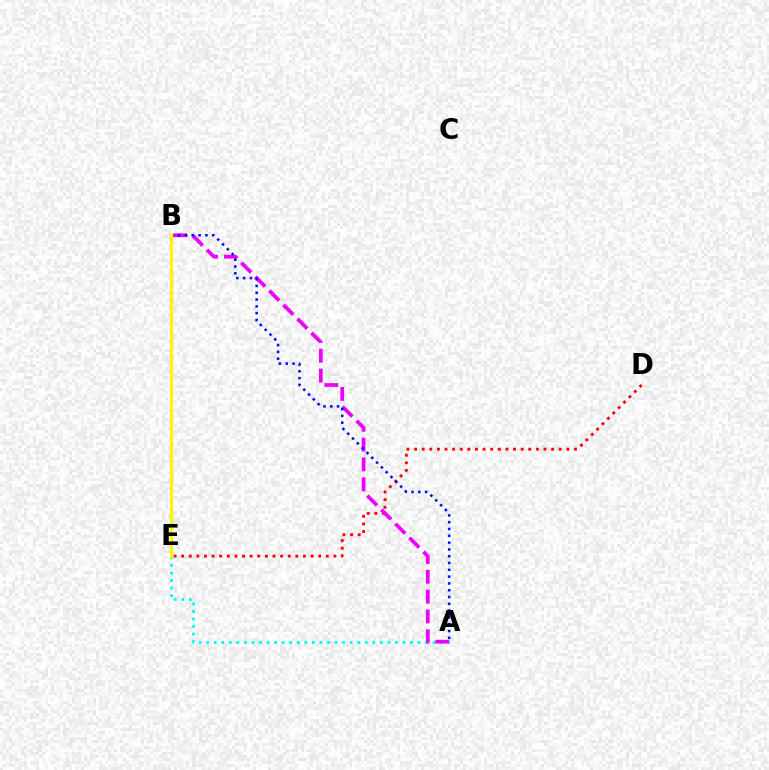{('B', 'E'): [{'color': '#08ff00', 'line_style': 'dotted', 'thickness': 1.92}, {'color': '#fcf500', 'line_style': 'solid', 'thickness': 2.35}], ('A', 'E'): [{'color': '#00fff6', 'line_style': 'dotted', 'thickness': 2.05}], ('D', 'E'): [{'color': '#ff0000', 'line_style': 'dotted', 'thickness': 2.07}], ('A', 'B'): [{'color': '#ee00ff', 'line_style': 'dashed', 'thickness': 2.7}, {'color': '#0010ff', 'line_style': 'dotted', 'thickness': 1.85}]}